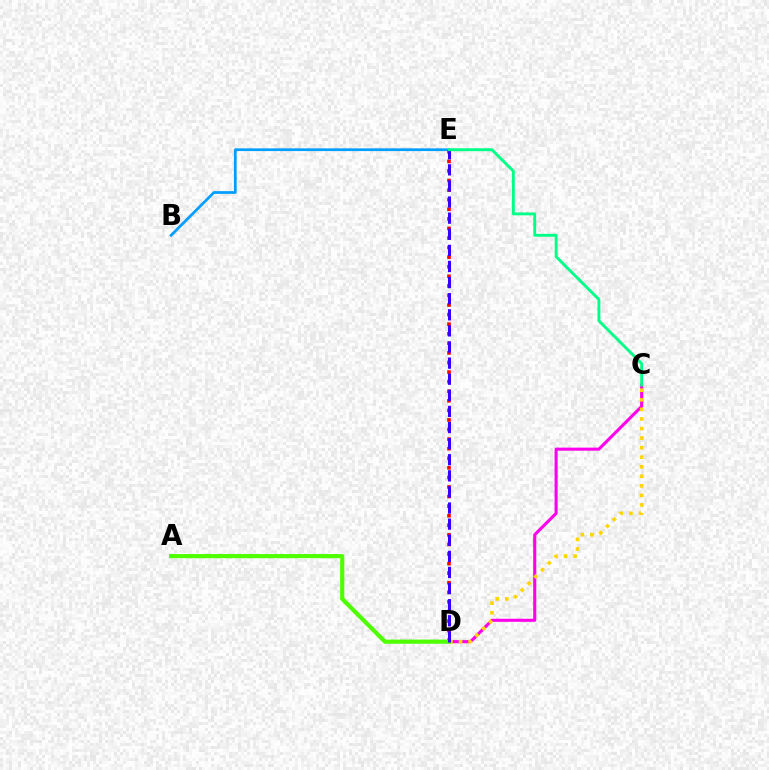{('B', 'E'): [{'color': '#009eff', 'line_style': 'solid', 'thickness': 1.97}], ('D', 'E'): [{'color': '#ff0000', 'line_style': 'dotted', 'thickness': 2.6}, {'color': '#3700ff', 'line_style': 'dashed', 'thickness': 2.19}], ('C', 'D'): [{'color': '#ff00ed', 'line_style': 'solid', 'thickness': 2.22}, {'color': '#ffd500', 'line_style': 'dotted', 'thickness': 2.6}], ('A', 'D'): [{'color': '#4fff00', 'line_style': 'solid', 'thickness': 2.99}], ('C', 'E'): [{'color': '#00ff86', 'line_style': 'solid', 'thickness': 2.08}]}